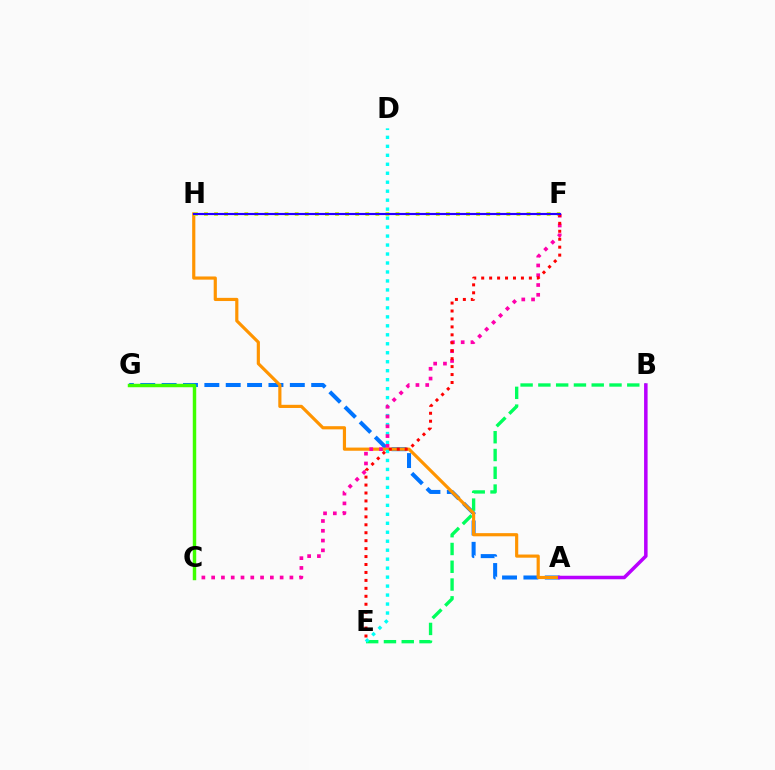{('A', 'G'): [{'color': '#0074ff', 'line_style': 'dashed', 'thickness': 2.9}], ('B', 'E'): [{'color': '#00ff5c', 'line_style': 'dashed', 'thickness': 2.42}], ('A', 'H'): [{'color': '#ff9400', 'line_style': 'solid', 'thickness': 2.28}], ('A', 'B'): [{'color': '#b900ff', 'line_style': 'solid', 'thickness': 2.53}], ('D', 'E'): [{'color': '#00fff6', 'line_style': 'dotted', 'thickness': 2.44}], ('C', 'F'): [{'color': '#ff00ac', 'line_style': 'dotted', 'thickness': 2.66}], ('C', 'G'): [{'color': '#3dff00', 'line_style': 'solid', 'thickness': 2.48}], ('F', 'H'): [{'color': '#d1ff00', 'line_style': 'dotted', 'thickness': 2.74}, {'color': '#2500ff', 'line_style': 'solid', 'thickness': 1.55}], ('E', 'F'): [{'color': '#ff0000', 'line_style': 'dotted', 'thickness': 2.16}]}